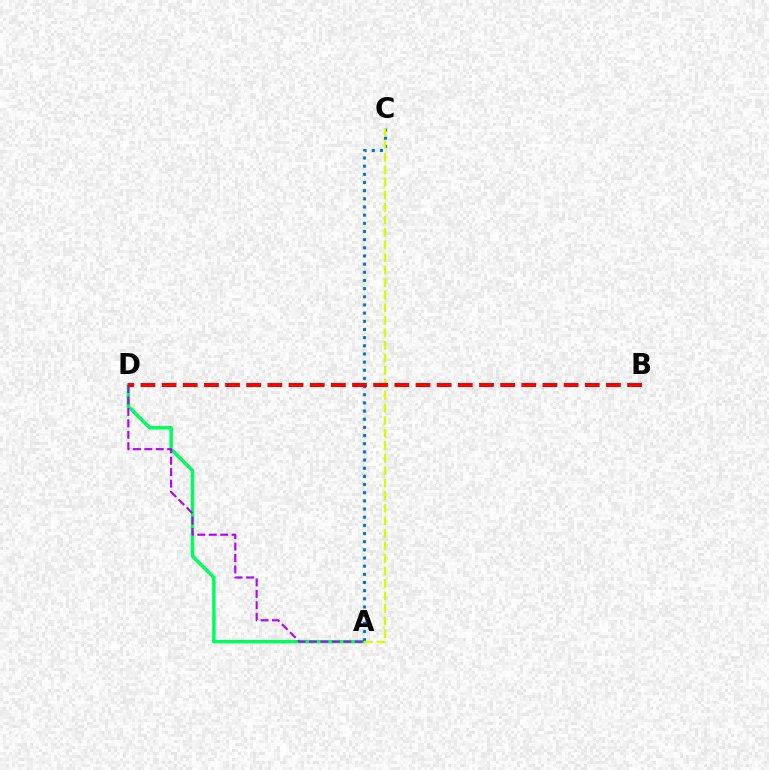{('A', 'D'): [{'color': '#00ff5c', 'line_style': 'solid', 'thickness': 2.5}, {'color': '#b900ff', 'line_style': 'dashed', 'thickness': 1.56}], ('A', 'C'): [{'color': '#0074ff', 'line_style': 'dotted', 'thickness': 2.22}, {'color': '#d1ff00', 'line_style': 'dashed', 'thickness': 1.7}], ('B', 'D'): [{'color': '#ff0000', 'line_style': 'dashed', 'thickness': 2.87}]}